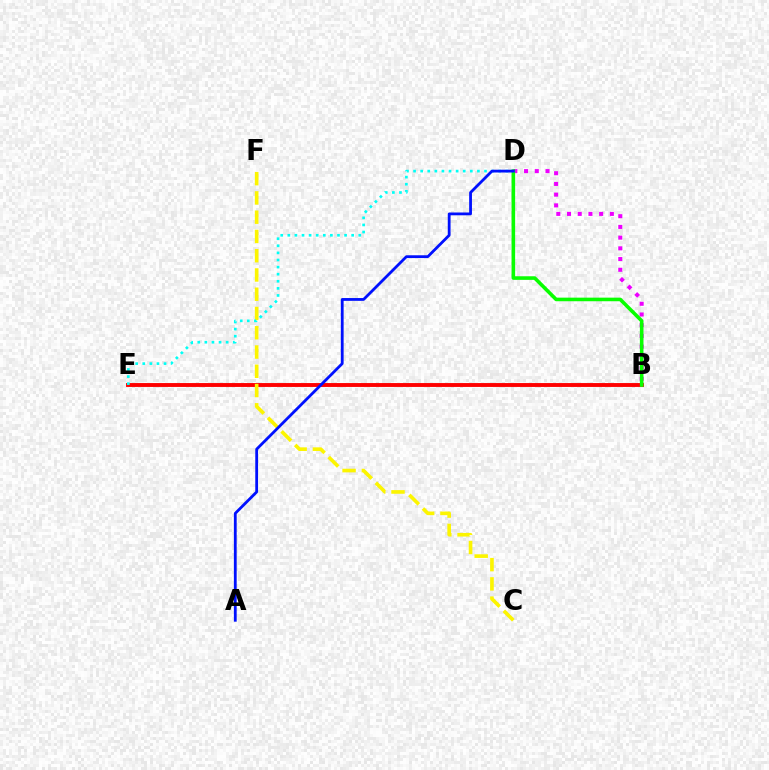{('B', 'E'): [{'color': '#ff0000', 'line_style': 'solid', 'thickness': 2.8}], ('C', 'F'): [{'color': '#fcf500', 'line_style': 'dashed', 'thickness': 2.62}], ('B', 'D'): [{'color': '#ee00ff', 'line_style': 'dotted', 'thickness': 2.91}, {'color': '#08ff00', 'line_style': 'solid', 'thickness': 2.59}], ('D', 'E'): [{'color': '#00fff6', 'line_style': 'dotted', 'thickness': 1.93}], ('A', 'D'): [{'color': '#0010ff', 'line_style': 'solid', 'thickness': 2.01}]}